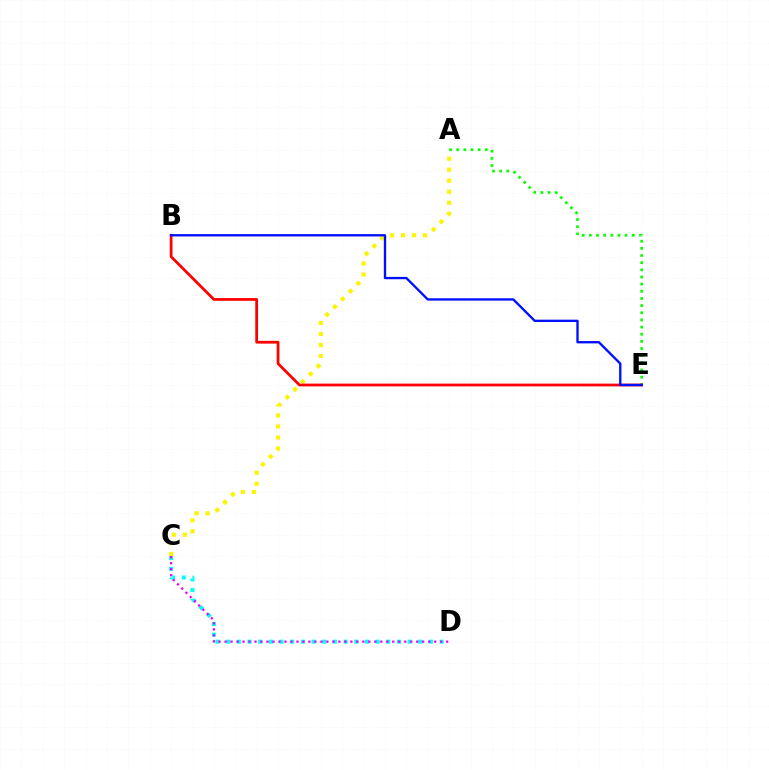{('C', 'D'): [{'color': '#00fff6', 'line_style': 'dotted', 'thickness': 2.9}, {'color': '#ee00ff', 'line_style': 'dotted', 'thickness': 1.63}], ('A', 'E'): [{'color': '#08ff00', 'line_style': 'dotted', 'thickness': 1.94}], ('A', 'C'): [{'color': '#fcf500', 'line_style': 'dotted', 'thickness': 2.99}], ('B', 'E'): [{'color': '#ff0000', 'line_style': 'solid', 'thickness': 1.98}, {'color': '#0010ff', 'line_style': 'solid', 'thickness': 1.69}]}